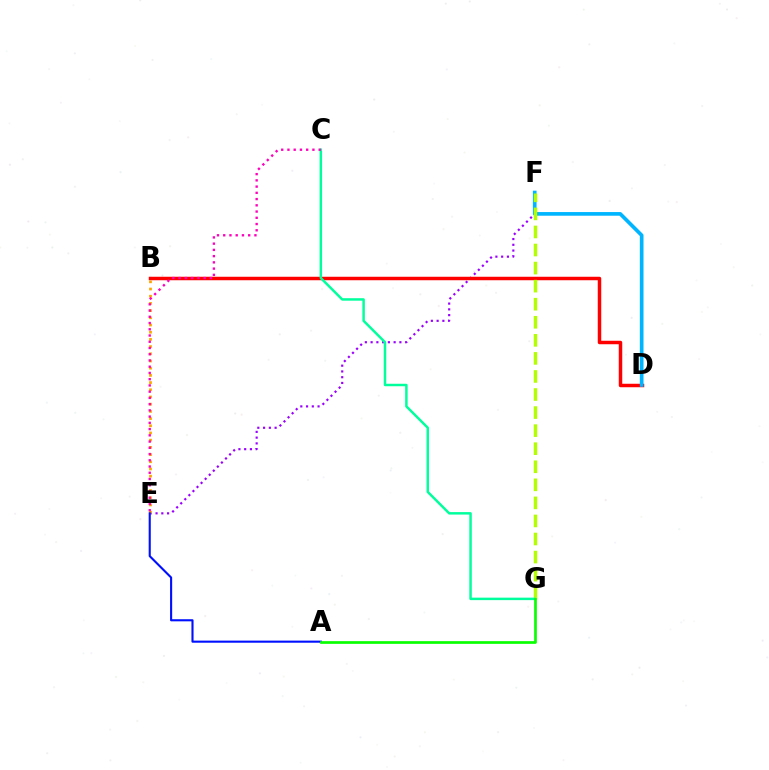{('E', 'F'): [{'color': '#9b00ff', 'line_style': 'dotted', 'thickness': 1.56}], ('B', 'D'): [{'color': '#ff0000', 'line_style': 'solid', 'thickness': 2.51}], ('D', 'F'): [{'color': '#00b5ff', 'line_style': 'solid', 'thickness': 2.64}], ('B', 'E'): [{'color': '#ffa500', 'line_style': 'dotted', 'thickness': 1.96}], ('F', 'G'): [{'color': '#b3ff00', 'line_style': 'dashed', 'thickness': 2.45}], ('C', 'G'): [{'color': '#00ff9d', 'line_style': 'solid', 'thickness': 1.78}], ('C', 'E'): [{'color': '#ff00bd', 'line_style': 'dotted', 'thickness': 1.7}], ('A', 'E'): [{'color': '#0010ff', 'line_style': 'solid', 'thickness': 1.52}], ('A', 'G'): [{'color': '#08ff00', 'line_style': 'solid', 'thickness': 1.95}]}